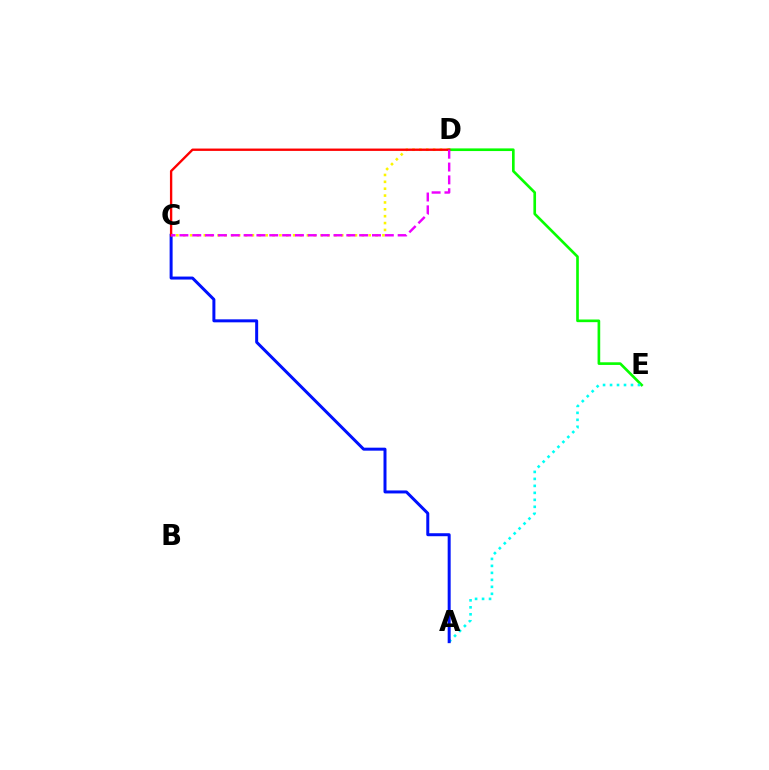{('D', 'E'): [{'color': '#08ff00', 'line_style': 'solid', 'thickness': 1.91}], ('A', 'E'): [{'color': '#00fff6', 'line_style': 'dotted', 'thickness': 1.9}], ('A', 'C'): [{'color': '#0010ff', 'line_style': 'solid', 'thickness': 2.15}], ('C', 'D'): [{'color': '#fcf500', 'line_style': 'dotted', 'thickness': 1.87}, {'color': '#ff0000', 'line_style': 'solid', 'thickness': 1.7}, {'color': '#ee00ff', 'line_style': 'dashed', 'thickness': 1.74}]}